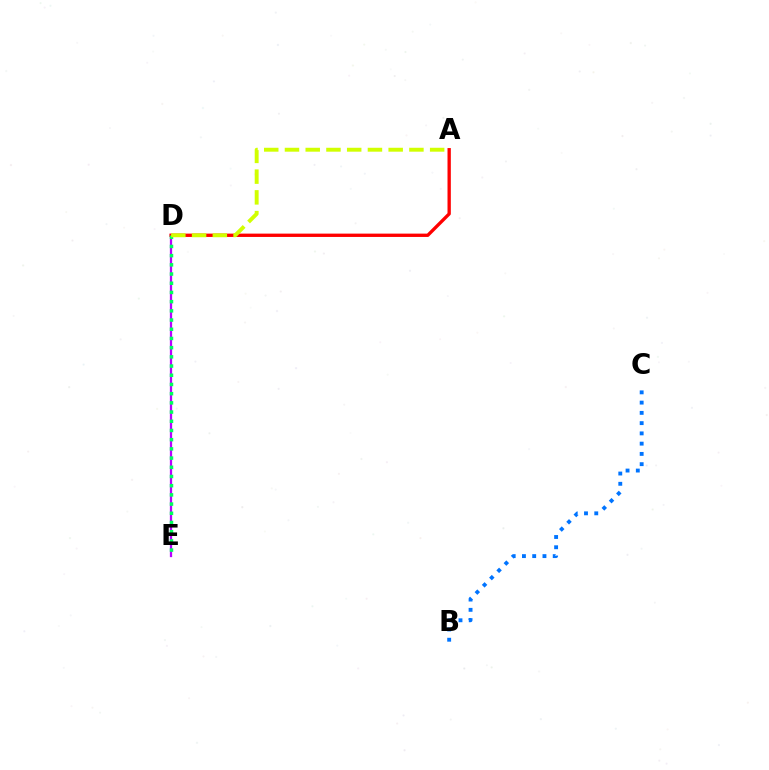{('D', 'E'): [{'color': '#b900ff', 'line_style': 'solid', 'thickness': 1.63}, {'color': '#00ff5c', 'line_style': 'dotted', 'thickness': 2.5}], ('A', 'D'): [{'color': '#ff0000', 'line_style': 'solid', 'thickness': 2.39}, {'color': '#d1ff00', 'line_style': 'dashed', 'thickness': 2.82}], ('B', 'C'): [{'color': '#0074ff', 'line_style': 'dotted', 'thickness': 2.79}]}